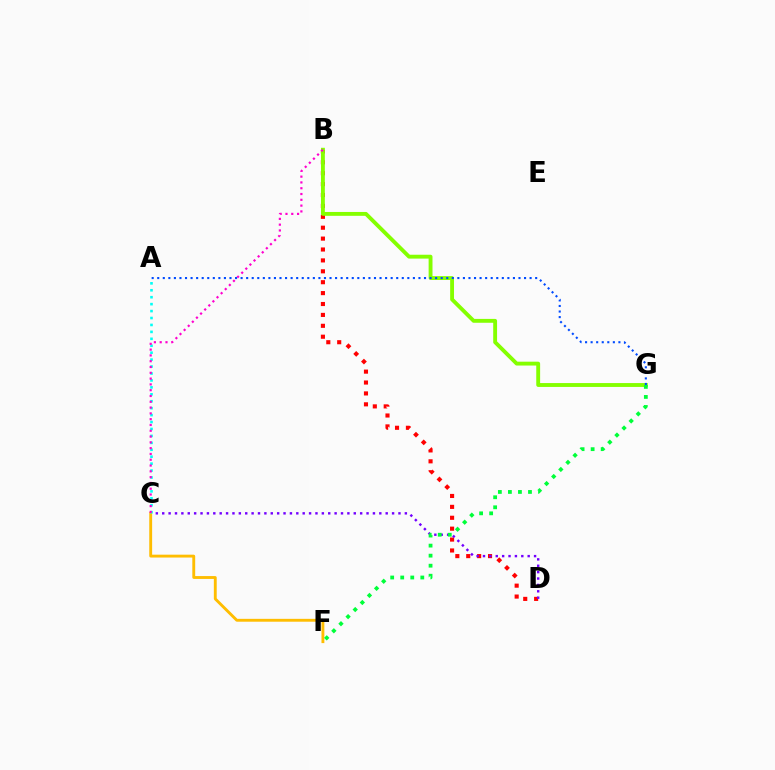{('B', 'D'): [{'color': '#ff0000', 'line_style': 'dotted', 'thickness': 2.96}], ('C', 'D'): [{'color': '#7200ff', 'line_style': 'dotted', 'thickness': 1.73}], ('C', 'F'): [{'color': '#ffbd00', 'line_style': 'solid', 'thickness': 2.07}], ('B', 'G'): [{'color': '#84ff00', 'line_style': 'solid', 'thickness': 2.78}], ('F', 'G'): [{'color': '#00ff39', 'line_style': 'dotted', 'thickness': 2.73}], ('A', 'G'): [{'color': '#004bff', 'line_style': 'dotted', 'thickness': 1.51}], ('A', 'C'): [{'color': '#00fff6', 'line_style': 'dotted', 'thickness': 1.88}], ('B', 'C'): [{'color': '#ff00cf', 'line_style': 'dotted', 'thickness': 1.57}]}